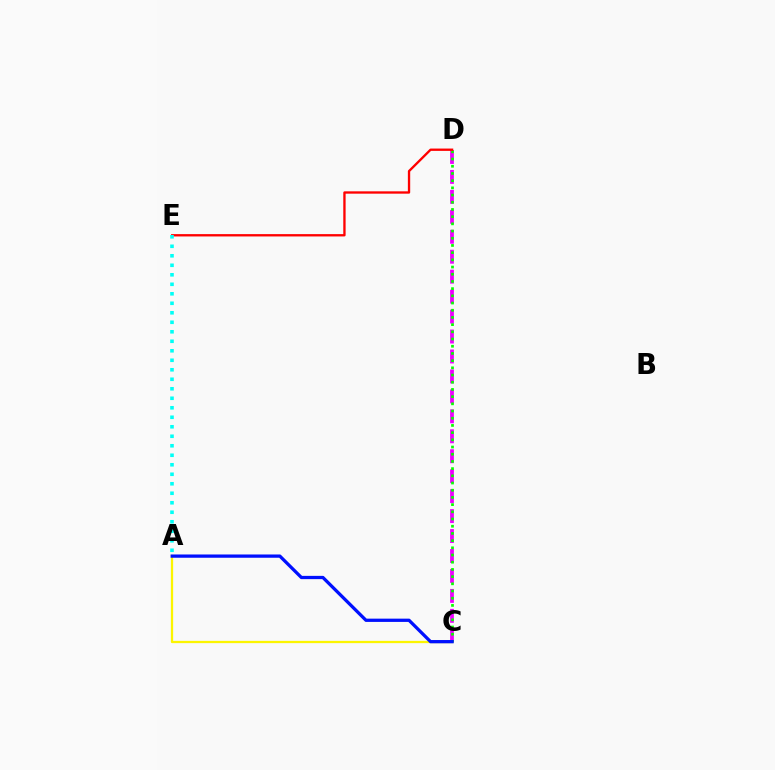{('C', 'D'): [{'color': '#ee00ff', 'line_style': 'dashed', 'thickness': 2.71}, {'color': '#08ff00', 'line_style': 'dotted', 'thickness': 1.96}], ('D', 'E'): [{'color': '#ff0000', 'line_style': 'solid', 'thickness': 1.68}], ('A', 'C'): [{'color': '#fcf500', 'line_style': 'solid', 'thickness': 1.64}, {'color': '#0010ff', 'line_style': 'solid', 'thickness': 2.35}], ('A', 'E'): [{'color': '#00fff6', 'line_style': 'dotted', 'thickness': 2.58}]}